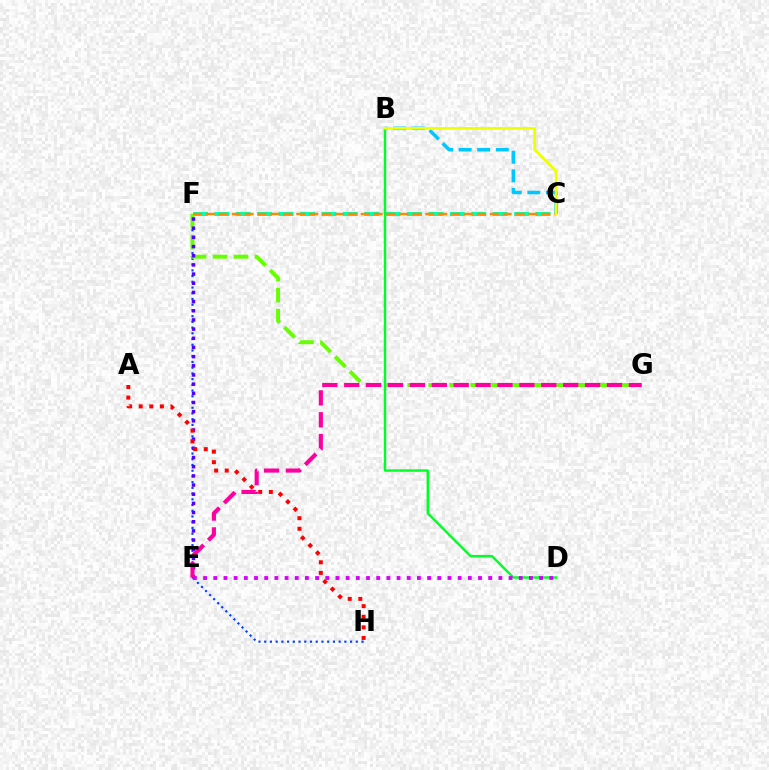{('C', 'F'): [{'color': '#00ffaf', 'line_style': 'dashed', 'thickness': 2.91}, {'color': '#ff8800', 'line_style': 'dashed', 'thickness': 1.75}], ('B', 'C'): [{'color': '#00c7ff', 'line_style': 'dashed', 'thickness': 2.52}, {'color': '#eeff00', 'line_style': 'solid', 'thickness': 1.95}], ('F', 'H'): [{'color': '#003fff', 'line_style': 'dotted', 'thickness': 1.56}], ('F', 'G'): [{'color': '#66ff00', 'line_style': 'dashed', 'thickness': 2.85}], ('E', 'F'): [{'color': '#4f00ff', 'line_style': 'dotted', 'thickness': 2.49}], ('A', 'H'): [{'color': '#ff0000', 'line_style': 'dotted', 'thickness': 2.88}], ('B', 'D'): [{'color': '#00ff27', 'line_style': 'solid', 'thickness': 1.73}], ('D', 'E'): [{'color': '#d600ff', 'line_style': 'dotted', 'thickness': 2.77}], ('E', 'G'): [{'color': '#ff00a0', 'line_style': 'dashed', 'thickness': 2.97}]}